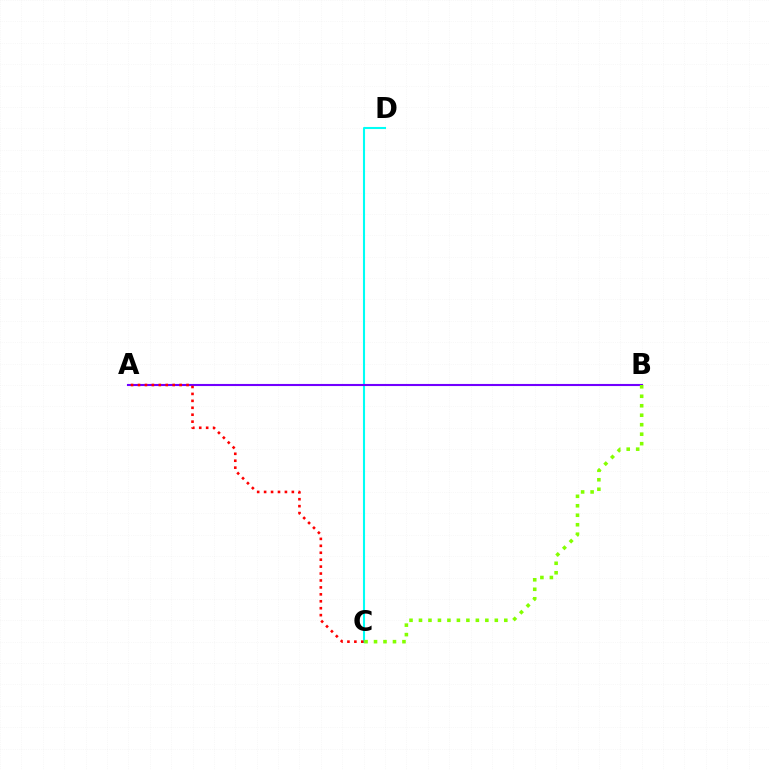{('C', 'D'): [{'color': '#00fff6', 'line_style': 'solid', 'thickness': 1.51}], ('A', 'B'): [{'color': '#7200ff', 'line_style': 'solid', 'thickness': 1.51}], ('B', 'C'): [{'color': '#84ff00', 'line_style': 'dotted', 'thickness': 2.58}], ('A', 'C'): [{'color': '#ff0000', 'line_style': 'dotted', 'thickness': 1.88}]}